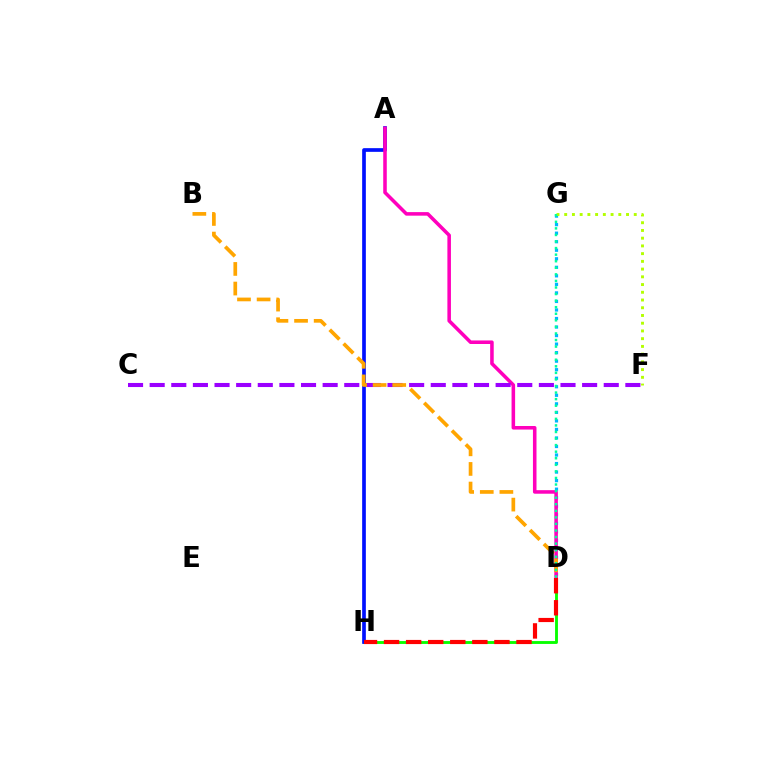{('D', 'H'): [{'color': '#08ff00', 'line_style': 'solid', 'thickness': 2.06}, {'color': '#ff0000', 'line_style': 'dashed', 'thickness': 3.0}], ('A', 'H'): [{'color': '#0010ff', 'line_style': 'solid', 'thickness': 2.65}], ('D', 'G'): [{'color': '#00b5ff', 'line_style': 'dotted', 'thickness': 2.32}, {'color': '#00ff9d', 'line_style': 'dotted', 'thickness': 1.78}], ('A', 'D'): [{'color': '#ff00bd', 'line_style': 'solid', 'thickness': 2.56}], ('C', 'F'): [{'color': '#9b00ff', 'line_style': 'dashed', 'thickness': 2.94}], ('F', 'G'): [{'color': '#b3ff00', 'line_style': 'dotted', 'thickness': 2.1}], ('B', 'D'): [{'color': '#ffa500', 'line_style': 'dashed', 'thickness': 2.66}]}